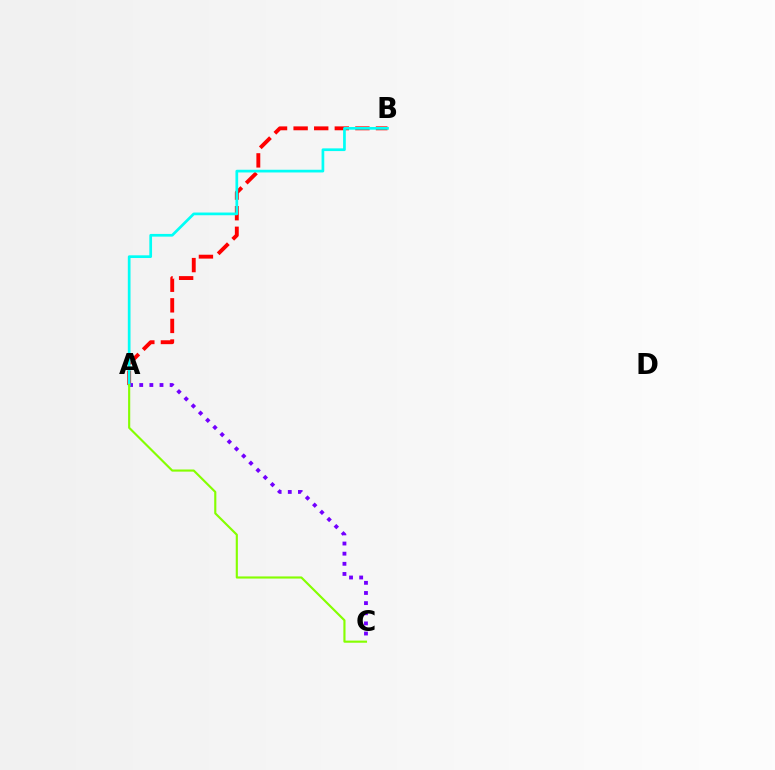{('A', 'B'): [{'color': '#ff0000', 'line_style': 'dashed', 'thickness': 2.8}, {'color': '#00fff6', 'line_style': 'solid', 'thickness': 1.95}], ('A', 'C'): [{'color': '#7200ff', 'line_style': 'dotted', 'thickness': 2.75}, {'color': '#84ff00', 'line_style': 'solid', 'thickness': 1.54}]}